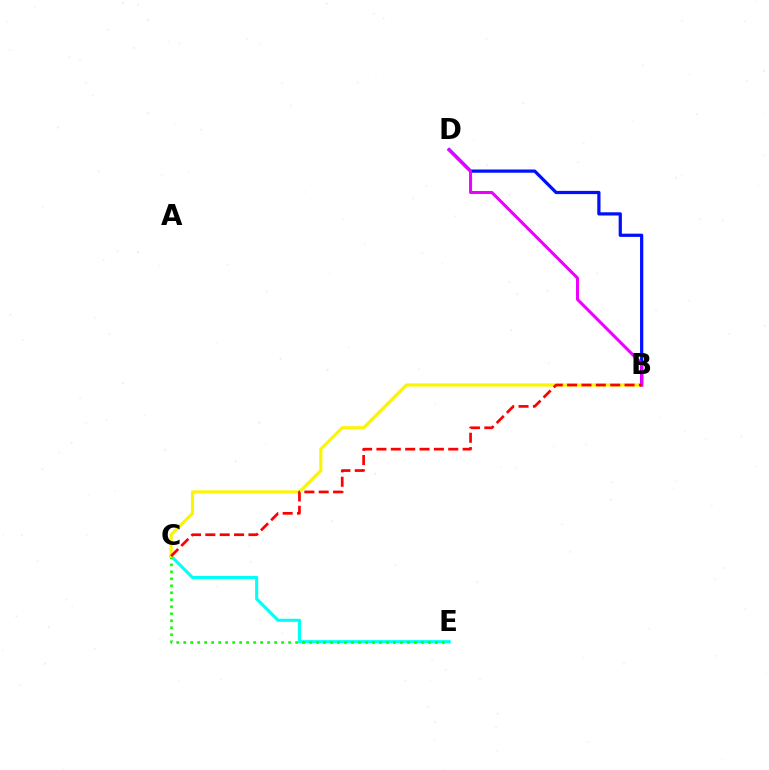{('C', 'E'): [{'color': '#00fff6', 'line_style': 'solid', 'thickness': 2.22}, {'color': '#08ff00', 'line_style': 'dotted', 'thickness': 1.9}], ('B', 'D'): [{'color': '#0010ff', 'line_style': 'solid', 'thickness': 2.32}, {'color': '#ee00ff', 'line_style': 'solid', 'thickness': 2.18}], ('B', 'C'): [{'color': '#fcf500', 'line_style': 'solid', 'thickness': 2.26}, {'color': '#ff0000', 'line_style': 'dashed', 'thickness': 1.95}]}